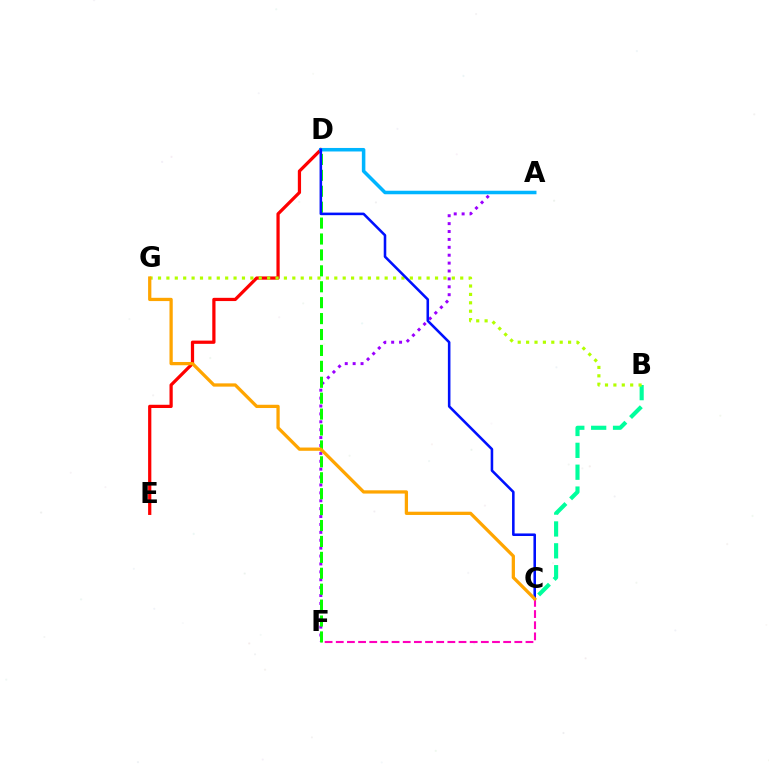{('D', 'E'): [{'color': '#ff0000', 'line_style': 'solid', 'thickness': 2.33}], ('A', 'F'): [{'color': '#9b00ff', 'line_style': 'dotted', 'thickness': 2.15}], ('A', 'D'): [{'color': '#00b5ff', 'line_style': 'solid', 'thickness': 2.53}], ('C', 'F'): [{'color': '#ff00bd', 'line_style': 'dashed', 'thickness': 1.52}], ('B', 'C'): [{'color': '#00ff9d', 'line_style': 'dashed', 'thickness': 2.97}], ('B', 'G'): [{'color': '#b3ff00', 'line_style': 'dotted', 'thickness': 2.28}], ('D', 'F'): [{'color': '#08ff00', 'line_style': 'dashed', 'thickness': 2.16}], ('C', 'D'): [{'color': '#0010ff', 'line_style': 'solid', 'thickness': 1.85}], ('C', 'G'): [{'color': '#ffa500', 'line_style': 'solid', 'thickness': 2.35}]}